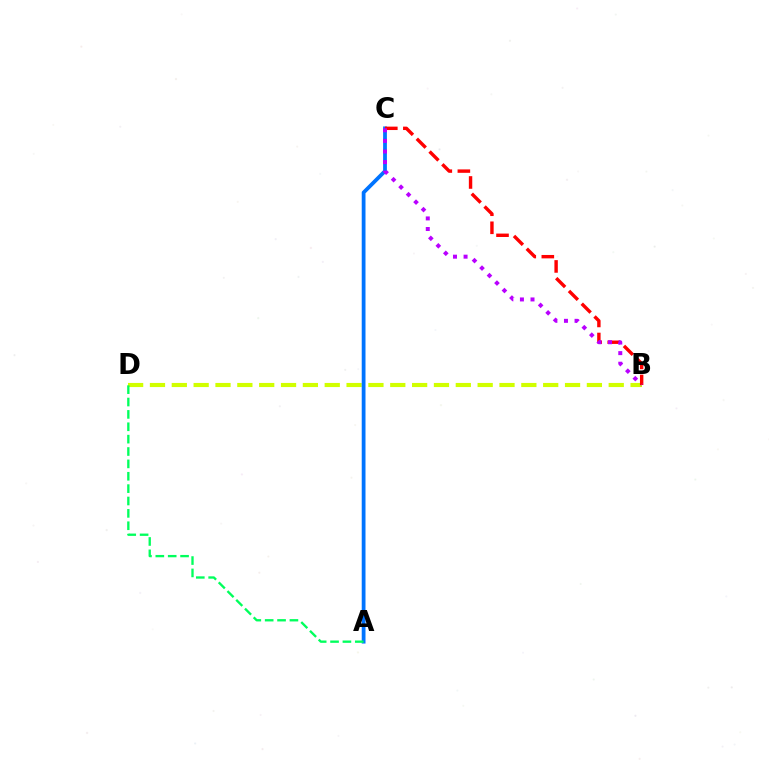{('B', 'D'): [{'color': '#d1ff00', 'line_style': 'dashed', 'thickness': 2.97}], ('A', 'C'): [{'color': '#0074ff', 'line_style': 'solid', 'thickness': 2.72}], ('A', 'D'): [{'color': '#00ff5c', 'line_style': 'dashed', 'thickness': 1.68}], ('B', 'C'): [{'color': '#ff0000', 'line_style': 'dashed', 'thickness': 2.45}, {'color': '#b900ff', 'line_style': 'dotted', 'thickness': 2.88}]}